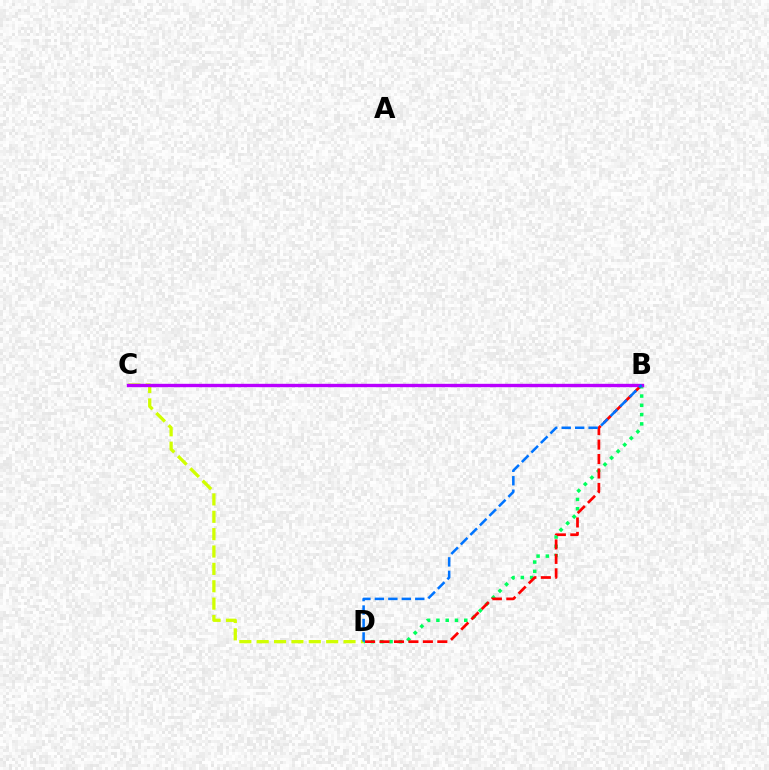{('C', 'D'): [{'color': '#d1ff00', 'line_style': 'dashed', 'thickness': 2.36}], ('B', 'D'): [{'color': '#00ff5c', 'line_style': 'dotted', 'thickness': 2.52}, {'color': '#ff0000', 'line_style': 'dashed', 'thickness': 1.96}, {'color': '#0074ff', 'line_style': 'dashed', 'thickness': 1.83}], ('B', 'C'): [{'color': '#b900ff', 'line_style': 'solid', 'thickness': 2.43}]}